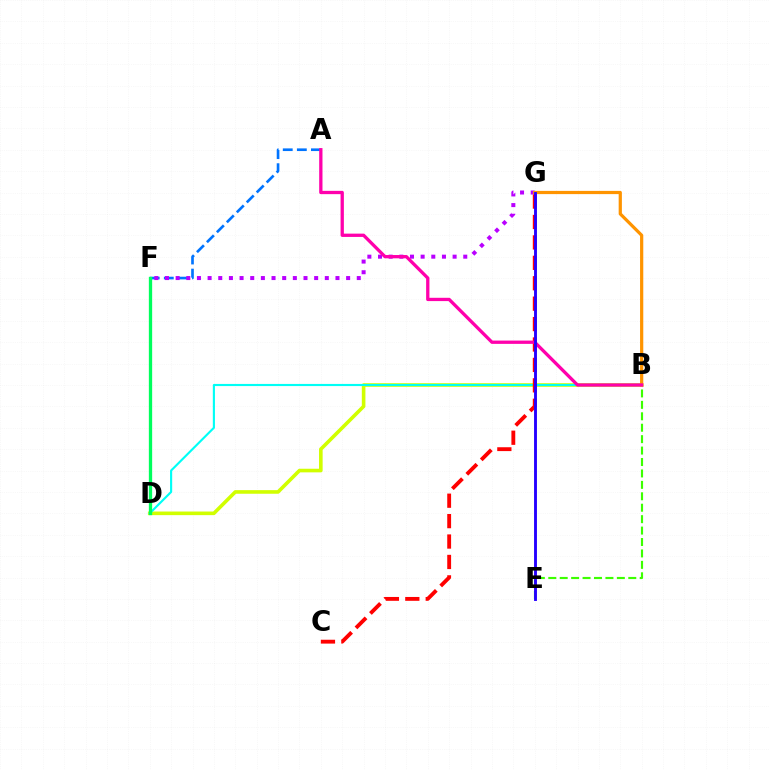{('B', 'D'): [{'color': '#d1ff00', 'line_style': 'solid', 'thickness': 2.6}, {'color': '#00fff6', 'line_style': 'solid', 'thickness': 1.54}], ('A', 'F'): [{'color': '#0074ff', 'line_style': 'dashed', 'thickness': 1.91}], ('B', 'E'): [{'color': '#3dff00', 'line_style': 'dashed', 'thickness': 1.55}], ('D', 'F'): [{'color': '#00ff5c', 'line_style': 'solid', 'thickness': 2.38}], ('F', 'G'): [{'color': '#b900ff', 'line_style': 'dotted', 'thickness': 2.9}], ('B', 'G'): [{'color': '#ff9400', 'line_style': 'solid', 'thickness': 2.32}], ('C', 'G'): [{'color': '#ff0000', 'line_style': 'dashed', 'thickness': 2.77}], ('A', 'B'): [{'color': '#ff00ac', 'line_style': 'solid', 'thickness': 2.37}], ('E', 'G'): [{'color': '#2500ff', 'line_style': 'solid', 'thickness': 2.07}]}